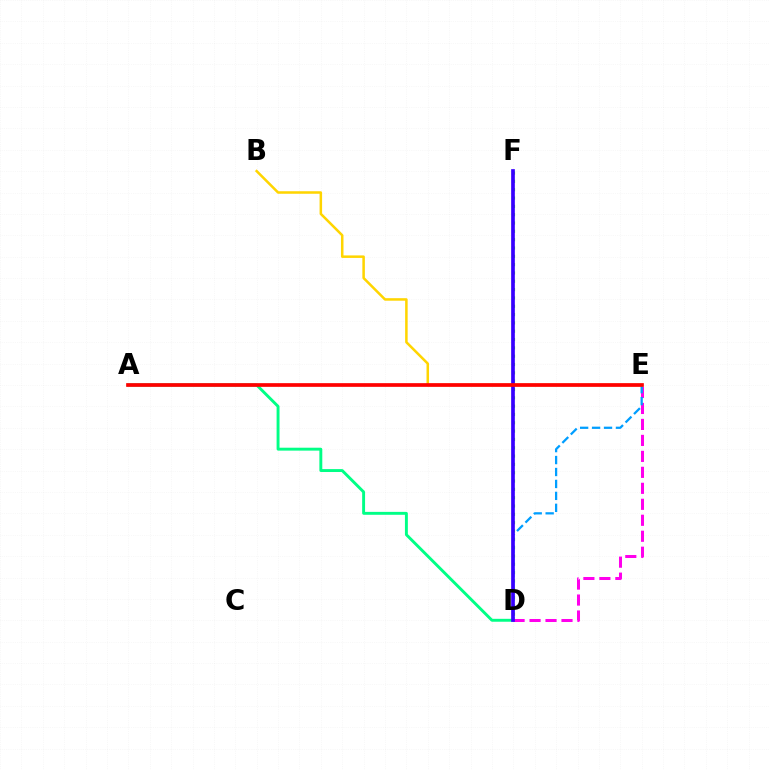{('A', 'D'): [{'color': '#00ff86', 'line_style': 'solid', 'thickness': 2.1}], ('D', 'E'): [{'color': '#ff00ed', 'line_style': 'dashed', 'thickness': 2.17}, {'color': '#009eff', 'line_style': 'dashed', 'thickness': 1.62}], ('B', 'E'): [{'color': '#ffd500', 'line_style': 'solid', 'thickness': 1.81}], ('D', 'F'): [{'color': '#4fff00', 'line_style': 'dotted', 'thickness': 2.26}, {'color': '#3700ff', 'line_style': 'solid', 'thickness': 2.65}], ('A', 'E'): [{'color': '#ff0000', 'line_style': 'solid', 'thickness': 2.65}]}